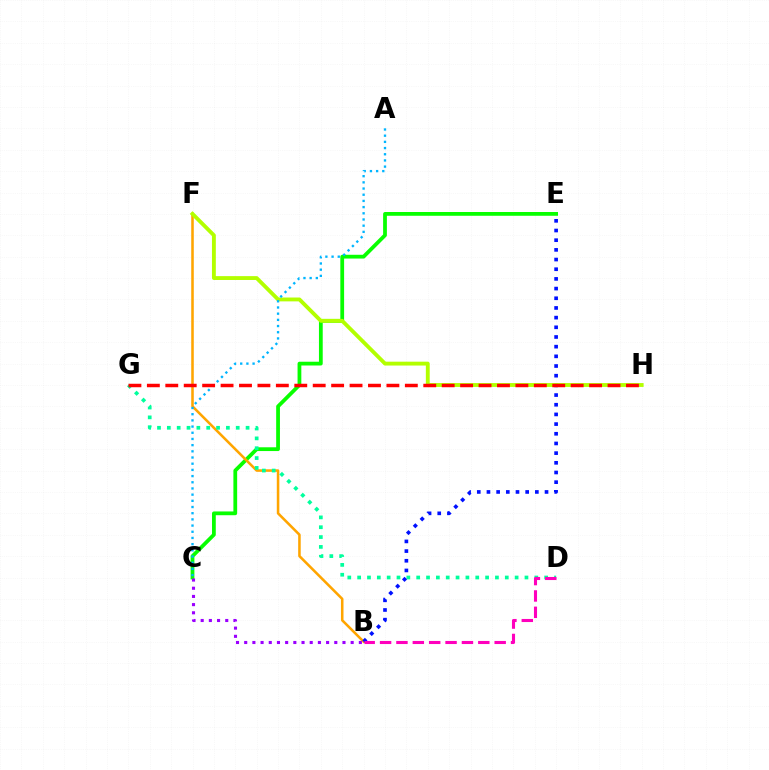{('C', 'E'): [{'color': '#08ff00', 'line_style': 'solid', 'thickness': 2.71}], ('B', 'F'): [{'color': '#ffa500', 'line_style': 'solid', 'thickness': 1.84}], ('D', 'G'): [{'color': '#00ff9d', 'line_style': 'dotted', 'thickness': 2.67}], ('B', 'E'): [{'color': '#0010ff', 'line_style': 'dotted', 'thickness': 2.63}], ('F', 'H'): [{'color': '#b3ff00', 'line_style': 'solid', 'thickness': 2.78}], ('A', 'C'): [{'color': '#00b5ff', 'line_style': 'dotted', 'thickness': 1.68}], ('B', 'D'): [{'color': '#ff00bd', 'line_style': 'dashed', 'thickness': 2.22}], ('G', 'H'): [{'color': '#ff0000', 'line_style': 'dashed', 'thickness': 2.5}], ('B', 'C'): [{'color': '#9b00ff', 'line_style': 'dotted', 'thickness': 2.23}]}